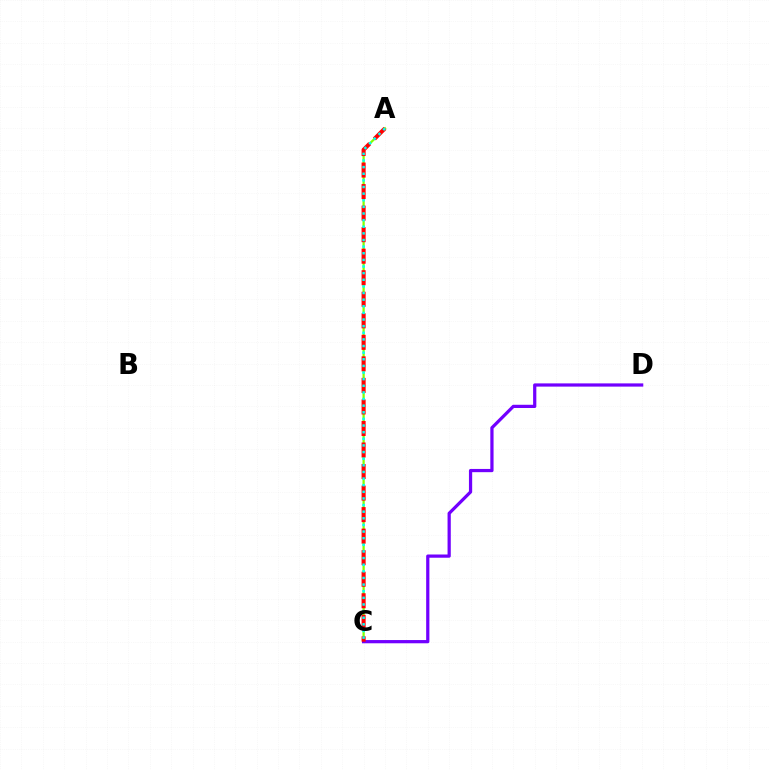{('A', 'C'): [{'color': '#84ff00', 'line_style': 'solid', 'thickness': 1.62}, {'color': '#ff0000', 'line_style': 'dashed', 'thickness': 2.93}, {'color': '#00fff6', 'line_style': 'dotted', 'thickness': 1.8}], ('C', 'D'): [{'color': '#7200ff', 'line_style': 'solid', 'thickness': 2.33}]}